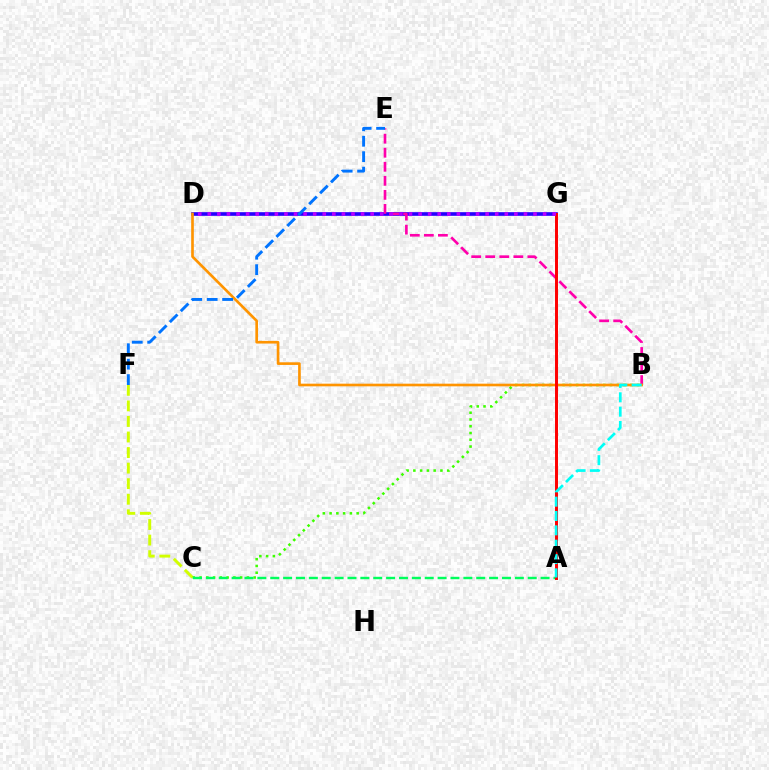{('D', 'G'): [{'color': '#2500ff', 'line_style': 'solid', 'thickness': 2.62}, {'color': '#b900ff', 'line_style': 'dotted', 'thickness': 2.6}], ('C', 'F'): [{'color': '#d1ff00', 'line_style': 'dashed', 'thickness': 2.11}], ('B', 'C'): [{'color': '#3dff00', 'line_style': 'dotted', 'thickness': 1.84}], ('A', 'C'): [{'color': '#00ff5c', 'line_style': 'dashed', 'thickness': 1.75}], ('B', 'E'): [{'color': '#ff00ac', 'line_style': 'dashed', 'thickness': 1.91}], ('B', 'D'): [{'color': '#ff9400', 'line_style': 'solid', 'thickness': 1.91}], ('A', 'G'): [{'color': '#ff0000', 'line_style': 'solid', 'thickness': 2.13}], ('E', 'F'): [{'color': '#0074ff', 'line_style': 'dashed', 'thickness': 2.1}], ('A', 'B'): [{'color': '#00fff6', 'line_style': 'dashed', 'thickness': 1.95}]}